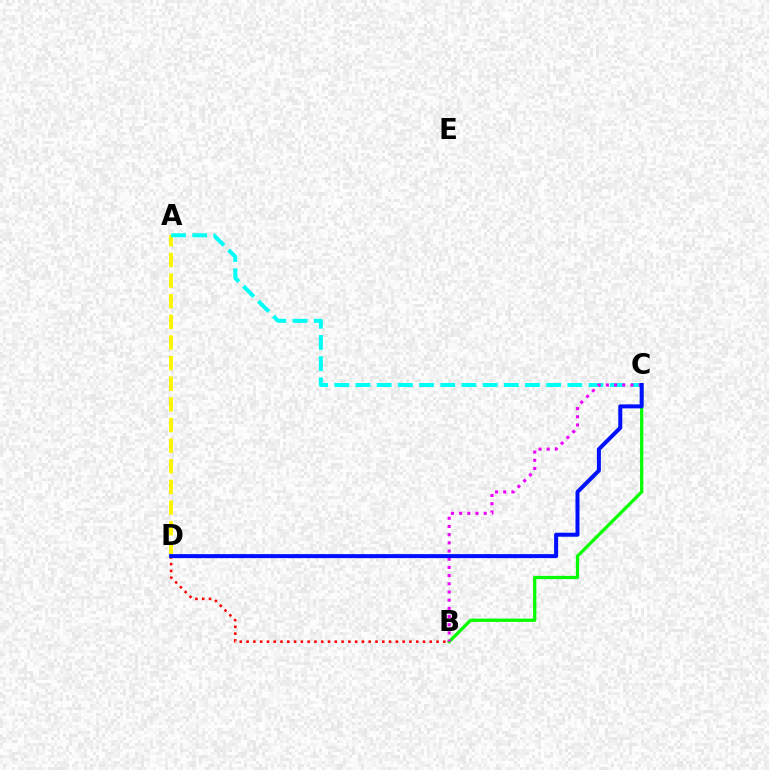{('B', 'D'): [{'color': '#ff0000', 'line_style': 'dotted', 'thickness': 1.84}], ('B', 'C'): [{'color': '#08ff00', 'line_style': 'solid', 'thickness': 2.35}, {'color': '#ee00ff', 'line_style': 'dotted', 'thickness': 2.23}], ('A', 'D'): [{'color': '#fcf500', 'line_style': 'dashed', 'thickness': 2.8}], ('A', 'C'): [{'color': '#00fff6', 'line_style': 'dashed', 'thickness': 2.88}], ('C', 'D'): [{'color': '#0010ff', 'line_style': 'solid', 'thickness': 2.88}]}